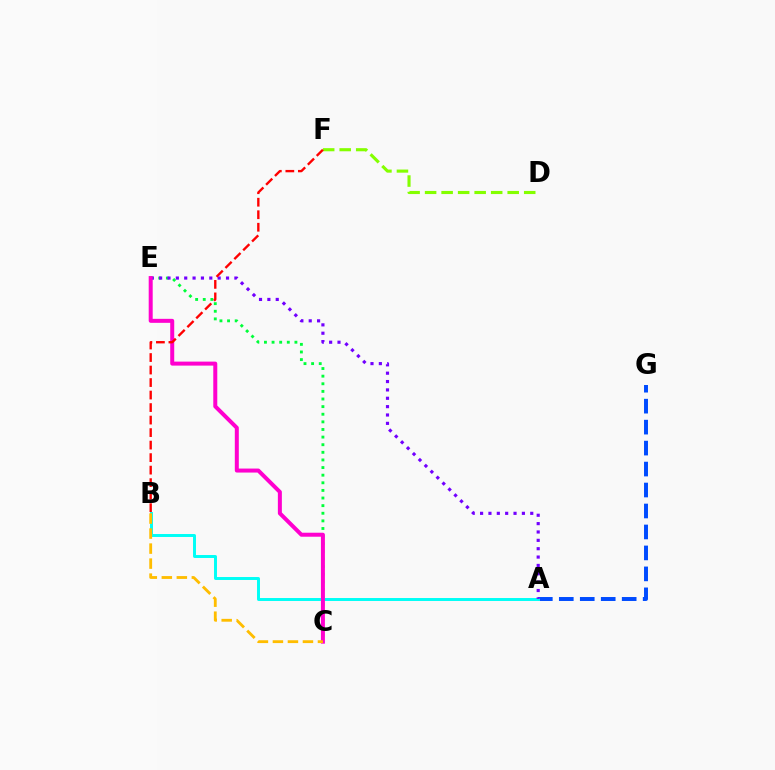{('C', 'E'): [{'color': '#00ff39', 'line_style': 'dotted', 'thickness': 2.07}, {'color': '#ff00cf', 'line_style': 'solid', 'thickness': 2.88}], ('A', 'G'): [{'color': '#004bff', 'line_style': 'dashed', 'thickness': 2.85}], ('D', 'F'): [{'color': '#84ff00', 'line_style': 'dashed', 'thickness': 2.24}], ('A', 'B'): [{'color': '#00fff6', 'line_style': 'solid', 'thickness': 2.13}], ('A', 'E'): [{'color': '#7200ff', 'line_style': 'dotted', 'thickness': 2.27}], ('B', 'C'): [{'color': '#ffbd00', 'line_style': 'dashed', 'thickness': 2.04}], ('B', 'F'): [{'color': '#ff0000', 'line_style': 'dashed', 'thickness': 1.7}]}